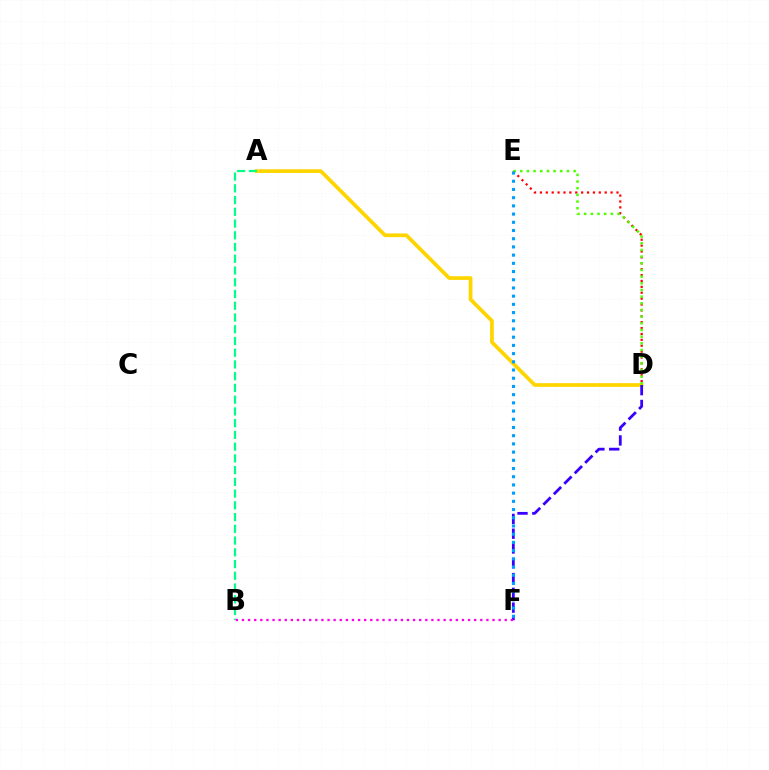{('A', 'D'): [{'color': '#ffd500', 'line_style': 'solid', 'thickness': 2.68}], ('D', 'E'): [{'color': '#ff0000', 'line_style': 'dotted', 'thickness': 1.6}, {'color': '#4fff00', 'line_style': 'dotted', 'thickness': 1.81}], ('D', 'F'): [{'color': '#3700ff', 'line_style': 'dashed', 'thickness': 2.01}], ('A', 'B'): [{'color': '#00ff86', 'line_style': 'dashed', 'thickness': 1.6}], ('B', 'F'): [{'color': '#ff00ed', 'line_style': 'dotted', 'thickness': 1.66}], ('E', 'F'): [{'color': '#009eff', 'line_style': 'dotted', 'thickness': 2.23}]}